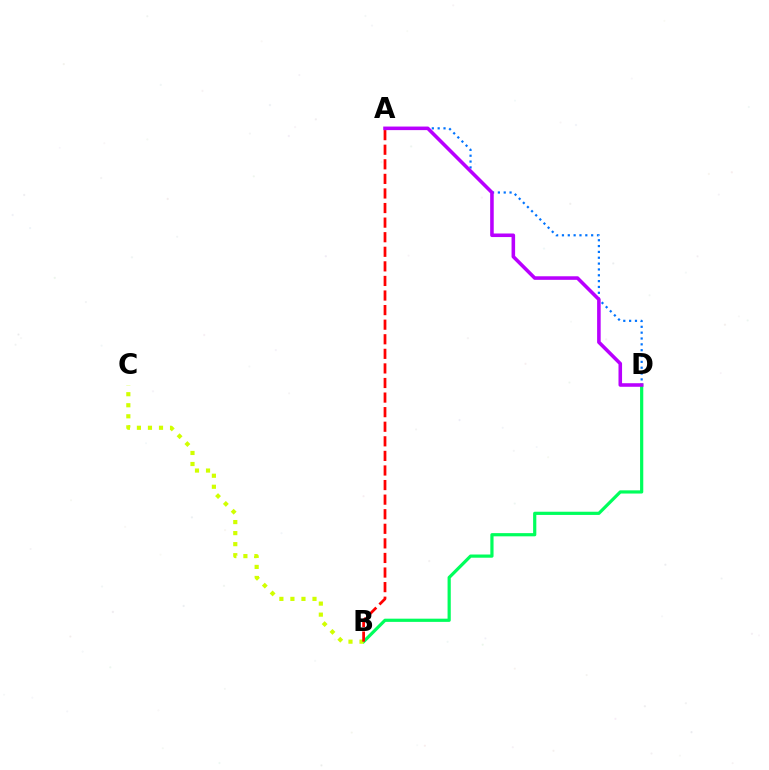{('A', 'D'): [{'color': '#0074ff', 'line_style': 'dotted', 'thickness': 1.59}, {'color': '#b900ff', 'line_style': 'solid', 'thickness': 2.56}], ('B', 'D'): [{'color': '#00ff5c', 'line_style': 'solid', 'thickness': 2.31}], ('B', 'C'): [{'color': '#d1ff00', 'line_style': 'dotted', 'thickness': 3.0}], ('A', 'B'): [{'color': '#ff0000', 'line_style': 'dashed', 'thickness': 1.98}]}